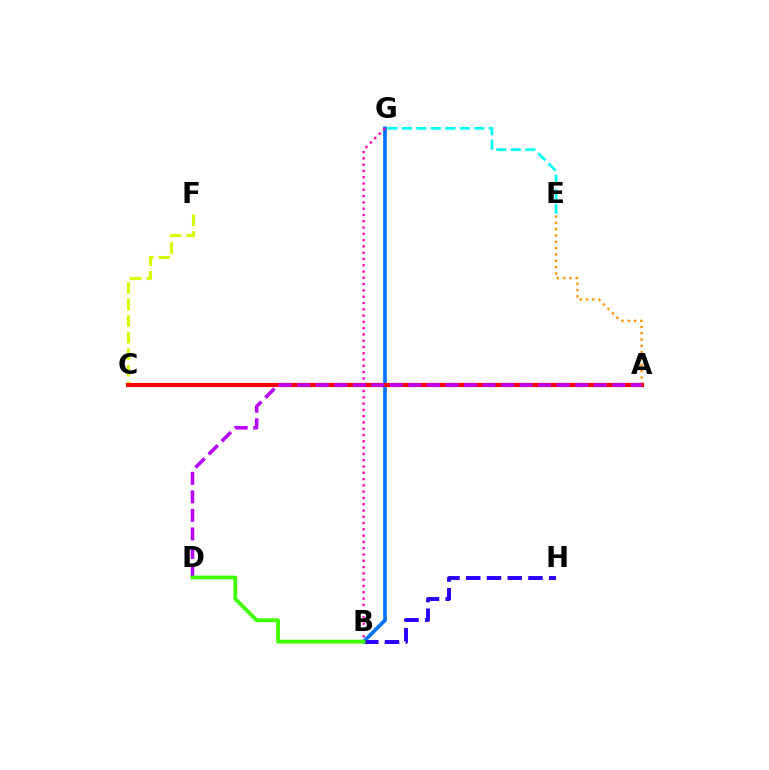{('E', 'G'): [{'color': '#00fff6', 'line_style': 'dashed', 'thickness': 1.97}], ('C', 'F'): [{'color': '#d1ff00', 'line_style': 'dashed', 'thickness': 2.25}], ('B', 'G'): [{'color': '#0074ff', 'line_style': 'solid', 'thickness': 2.66}, {'color': '#ff00ac', 'line_style': 'dotted', 'thickness': 1.71}], ('A', 'E'): [{'color': '#ff9400', 'line_style': 'dotted', 'thickness': 1.72}], ('A', 'C'): [{'color': '#00ff5c', 'line_style': 'solid', 'thickness': 2.79}, {'color': '#ff0000', 'line_style': 'solid', 'thickness': 2.99}], ('B', 'H'): [{'color': '#2500ff', 'line_style': 'dashed', 'thickness': 2.82}], ('A', 'D'): [{'color': '#b900ff', 'line_style': 'dashed', 'thickness': 2.52}], ('B', 'D'): [{'color': '#3dff00', 'line_style': 'solid', 'thickness': 2.74}]}